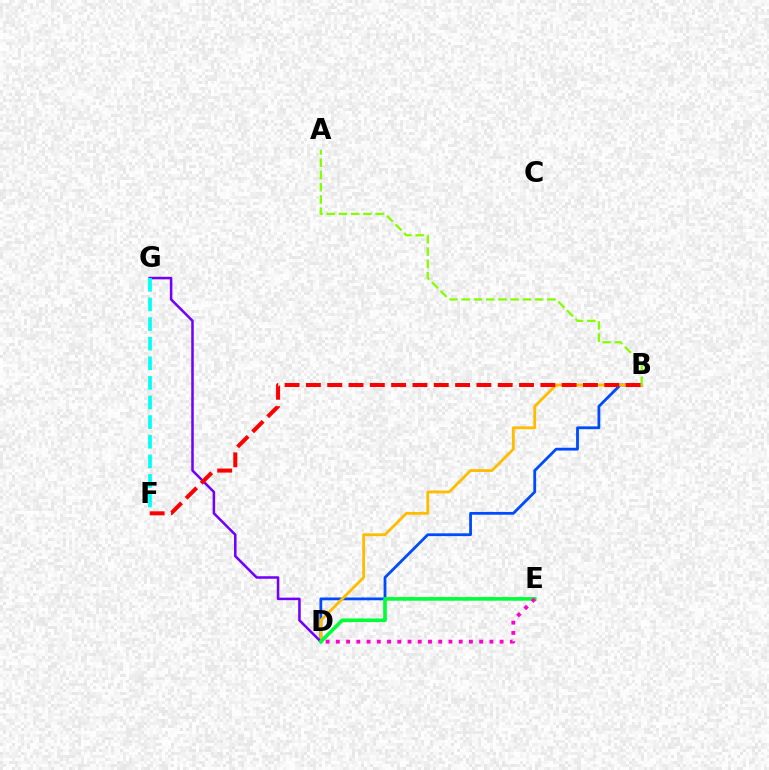{('B', 'D'): [{'color': '#004bff', 'line_style': 'solid', 'thickness': 2.01}, {'color': '#ffbd00', 'line_style': 'solid', 'thickness': 2.04}], ('A', 'B'): [{'color': '#84ff00', 'line_style': 'dashed', 'thickness': 1.66}], ('D', 'G'): [{'color': '#7200ff', 'line_style': 'solid', 'thickness': 1.82}], ('B', 'F'): [{'color': '#ff0000', 'line_style': 'dashed', 'thickness': 2.9}], ('D', 'E'): [{'color': '#00ff39', 'line_style': 'solid', 'thickness': 2.62}, {'color': '#ff00cf', 'line_style': 'dotted', 'thickness': 2.78}], ('F', 'G'): [{'color': '#00fff6', 'line_style': 'dashed', 'thickness': 2.66}]}